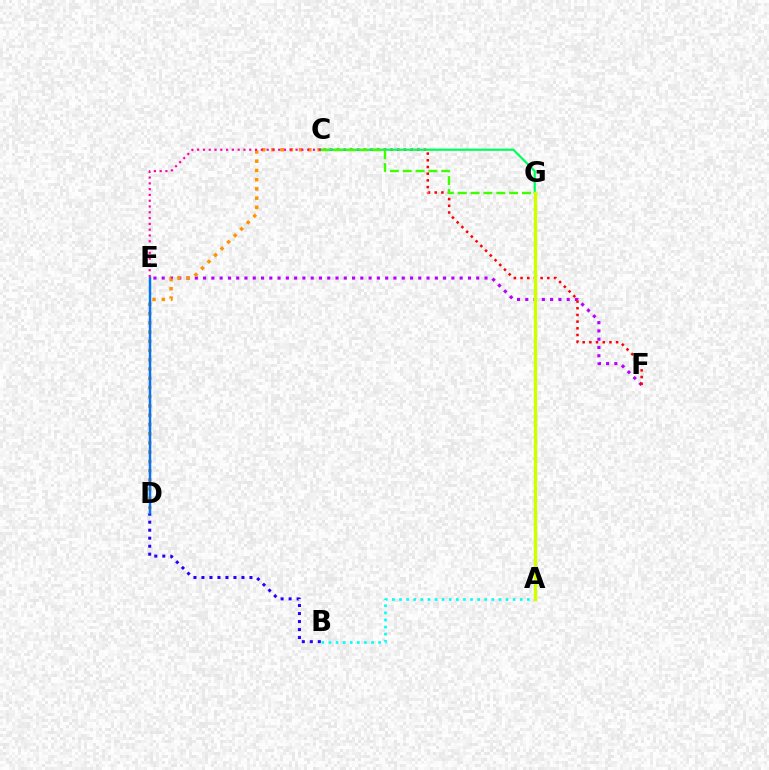{('B', 'D'): [{'color': '#2500ff', 'line_style': 'dotted', 'thickness': 2.17}], ('E', 'F'): [{'color': '#b900ff', 'line_style': 'dotted', 'thickness': 2.25}], ('C', 'D'): [{'color': '#ff9400', 'line_style': 'dotted', 'thickness': 2.51}], ('D', 'E'): [{'color': '#0074ff', 'line_style': 'solid', 'thickness': 1.8}], ('C', 'F'): [{'color': '#ff0000', 'line_style': 'dotted', 'thickness': 1.82}], ('C', 'G'): [{'color': '#00ff5c', 'line_style': 'solid', 'thickness': 1.6}, {'color': '#3dff00', 'line_style': 'dashed', 'thickness': 1.74}], ('A', 'B'): [{'color': '#00fff6', 'line_style': 'dotted', 'thickness': 1.93}], ('C', 'E'): [{'color': '#ff00ac', 'line_style': 'dotted', 'thickness': 1.57}], ('A', 'G'): [{'color': '#d1ff00', 'line_style': 'solid', 'thickness': 2.47}]}